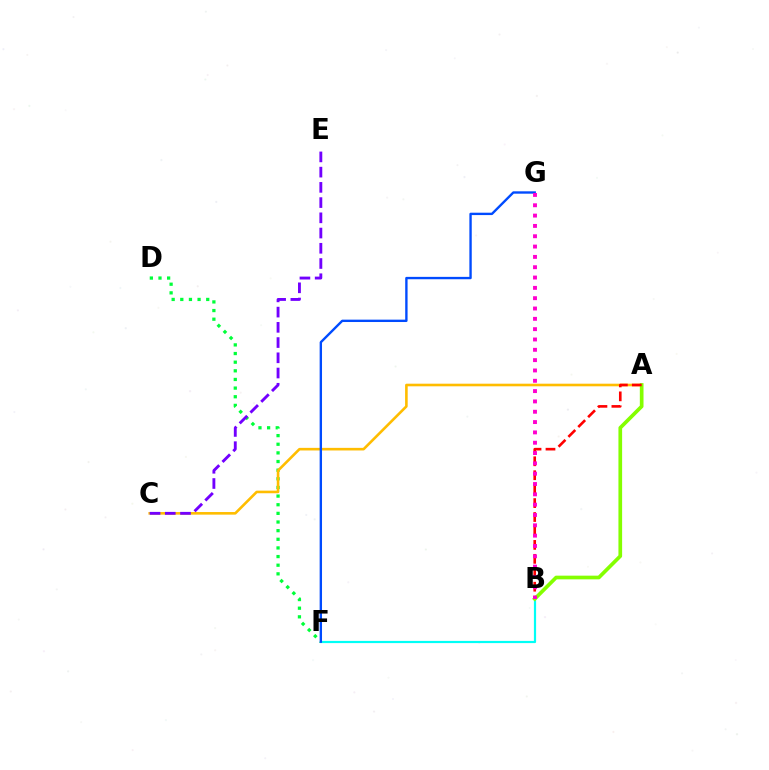{('D', 'F'): [{'color': '#00ff39', 'line_style': 'dotted', 'thickness': 2.35}], ('B', 'F'): [{'color': '#00fff6', 'line_style': 'solid', 'thickness': 1.59}], ('A', 'C'): [{'color': '#ffbd00', 'line_style': 'solid', 'thickness': 1.88}], ('A', 'B'): [{'color': '#84ff00', 'line_style': 'solid', 'thickness': 2.66}, {'color': '#ff0000', 'line_style': 'dashed', 'thickness': 1.89}], ('F', 'G'): [{'color': '#004bff', 'line_style': 'solid', 'thickness': 1.71}], ('B', 'G'): [{'color': '#ff00cf', 'line_style': 'dotted', 'thickness': 2.8}], ('C', 'E'): [{'color': '#7200ff', 'line_style': 'dashed', 'thickness': 2.07}]}